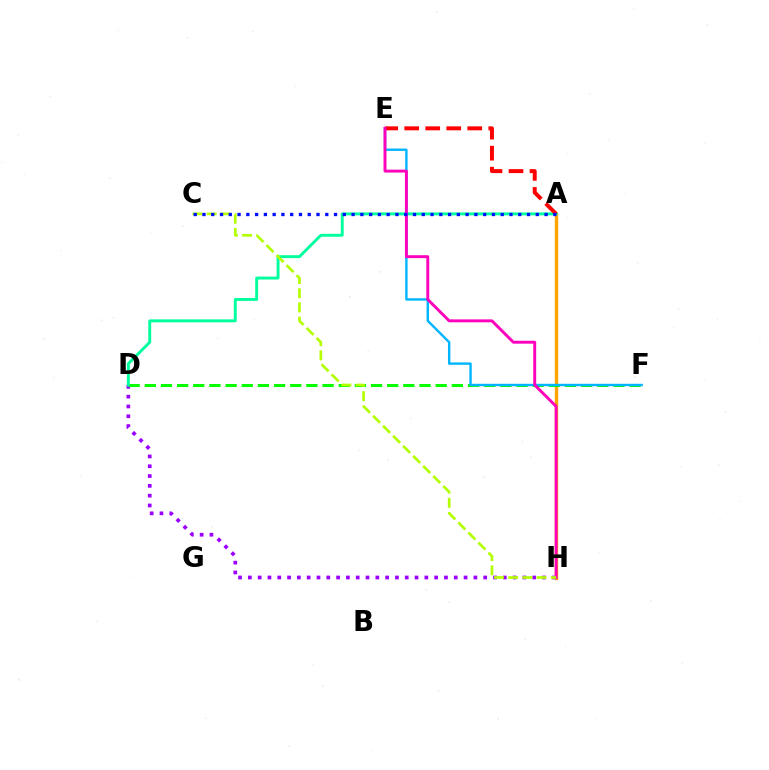{('A', 'H'): [{'color': '#ffa500', 'line_style': 'solid', 'thickness': 2.45}], ('D', 'H'): [{'color': '#9b00ff', 'line_style': 'dotted', 'thickness': 2.66}], ('D', 'F'): [{'color': '#08ff00', 'line_style': 'dashed', 'thickness': 2.2}], ('A', 'D'): [{'color': '#00ff9d', 'line_style': 'solid', 'thickness': 2.1}], ('E', 'F'): [{'color': '#00b5ff', 'line_style': 'solid', 'thickness': 1.72}], ('A', 'E'): [{'color': '#ff0000', 'line_style': 'dashed', 'thickness': 2.85}], ('E', 'H'): [{'color': '#ff00bd', 'line_style': 'solid', 'thickness': 2.1}], ('C', 'H'): [{'color': '#b3ff00', 'line_style': 'dashed', 'thickness': 1.93}], ('A', 'C'): [{'color': '#0010ff', 'line_style': 'dotted', 'thickness': 2.38}]}